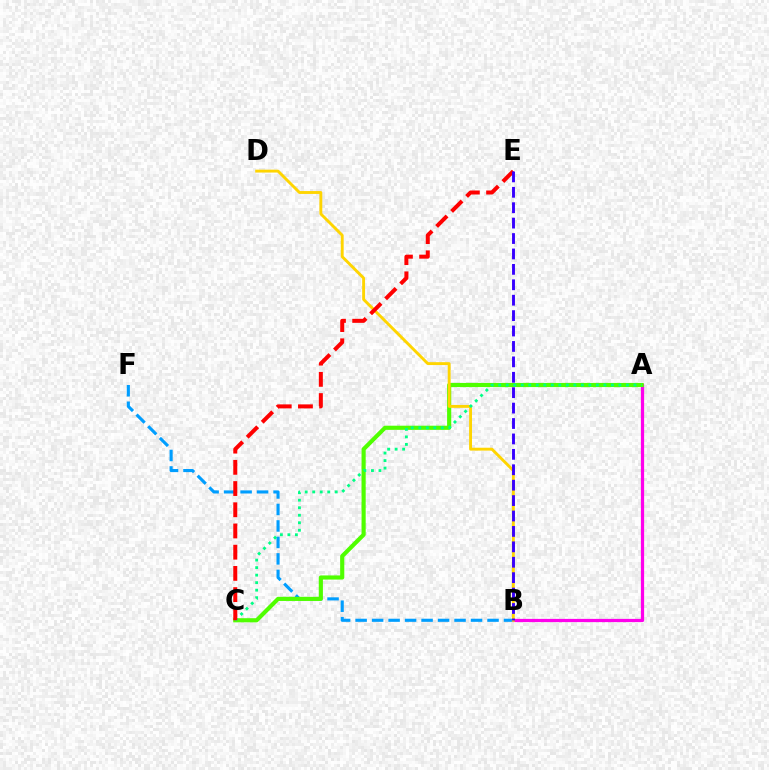{('A', 'B'): [{'color': '#ff00ed', 'line_style': 'solid', 'thickness': 2.33}], ('B', 'F'): [{'color': '#009eff', 'line_style': 'dashed', 'thickness': 2.24}], ('A', 'C'): [{'color': '#4fff00', 'line_style': 'solid', 'thickness': 2.98}, {'color': '#00ff86', 'line_style': 'dotted', 'thickness': 2.04}], ('B', 'D'): [{'color': '#ffd500', 'line_style': 'solid', 'thickness': 2.08}], ('C', 'E'): [{'color': '#ff0000', 'line_style': 'dashed', 'thickness': 2.88}], ('B', 'E'): [{'color': '#3700ff', 'line_style': 'dashed', 'thickness': 2.09}]}